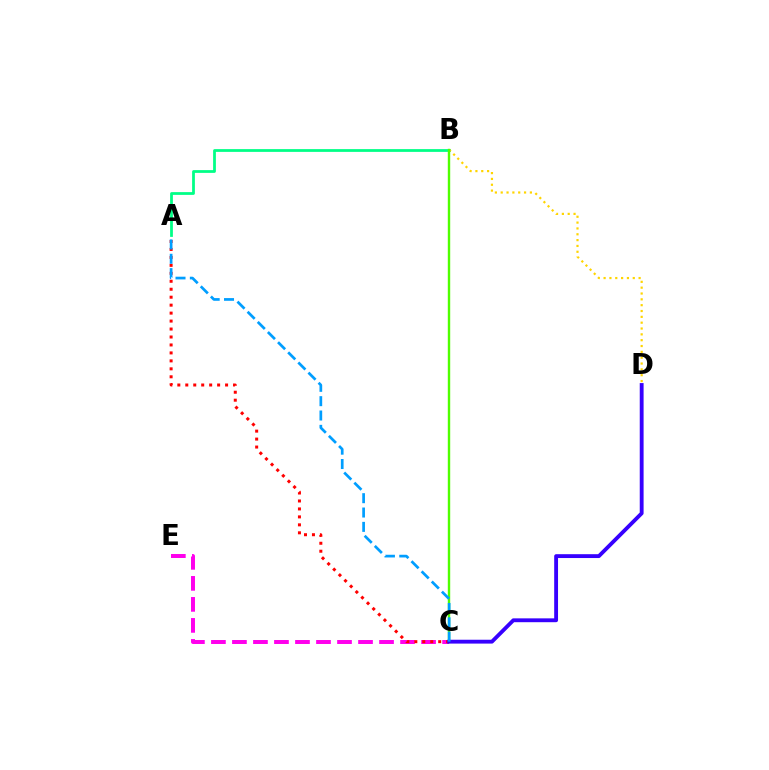{('A', 'B'): [{'color': '#00ff86', 'line_style': 'solid', 'thickness': 1.99}], ('C', 'E'): [{'color': '#ff00ed', 'line_style': 'dashed', 'thickness': 2.85}], ('A', 'C'): [{'color': '#ff0000', 'line_style': 'dotted', 'thickness': 2.16}, {'color': '#009eff', 'line_style': 'dashed', 'thickness': 1.95}], ('B', 'D'): [{'color': '#ffd500', 'line_style': 'dotted', 'thickness': 1.59}], ('B', 'C'): [{'color': '#4fff00', 'line_style': 'solid', 'thickness': 1.73}], ('C', 'D'): [{'color': '#3700ff', 'line_style': 'solid', 'thickness': 2.77}]}